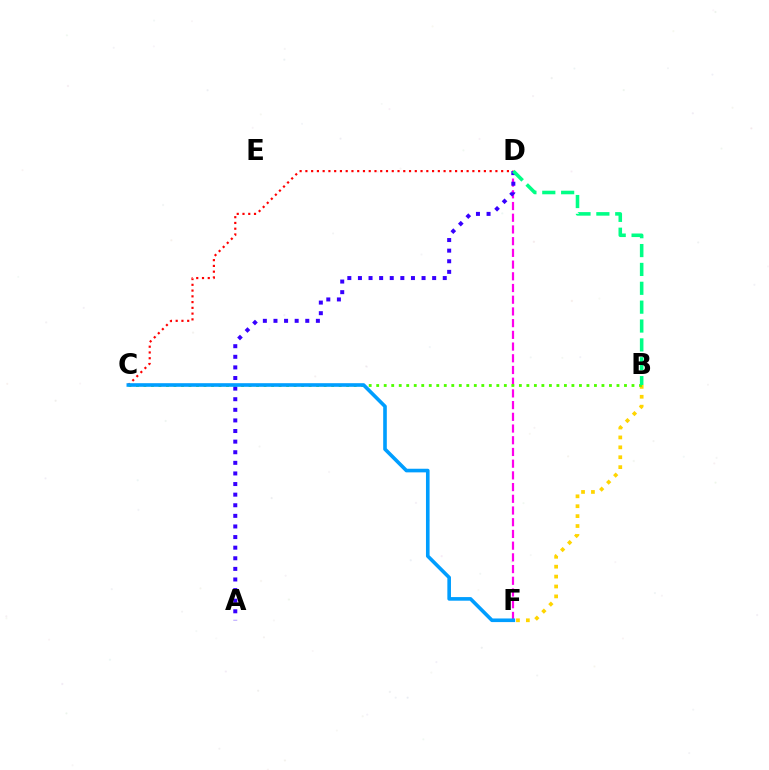{('B', 'F'): [{'color': '#ffd500', 'line_style': 'dotted', 'thickness': 2.69}], ('C', 'D'): [{'color': '#ff0000', 'line_style': 'dotted', 'thickness': 1.56}], ('D', 'F'): [{'color': '#ff00ed', 'line_style': 'dashed', 'thickness': 1.59}], ('B', 'C'): [{'color': '#4fff00', 'line_style': 'dotted', 'thickness': 2.04}], ('A', 'D'): [{'color': '#3700ff', 'line_style': 'dotted', 'thickness': 2.88}], ('C', 'F'): [{'color': '#009eff', 'line_style': 'solid', 'thickness': 2.61}], ('B', 'D'): [{'color': '#00ff86', 'line_style': 'dashed', 'thickness': 2.56}]}